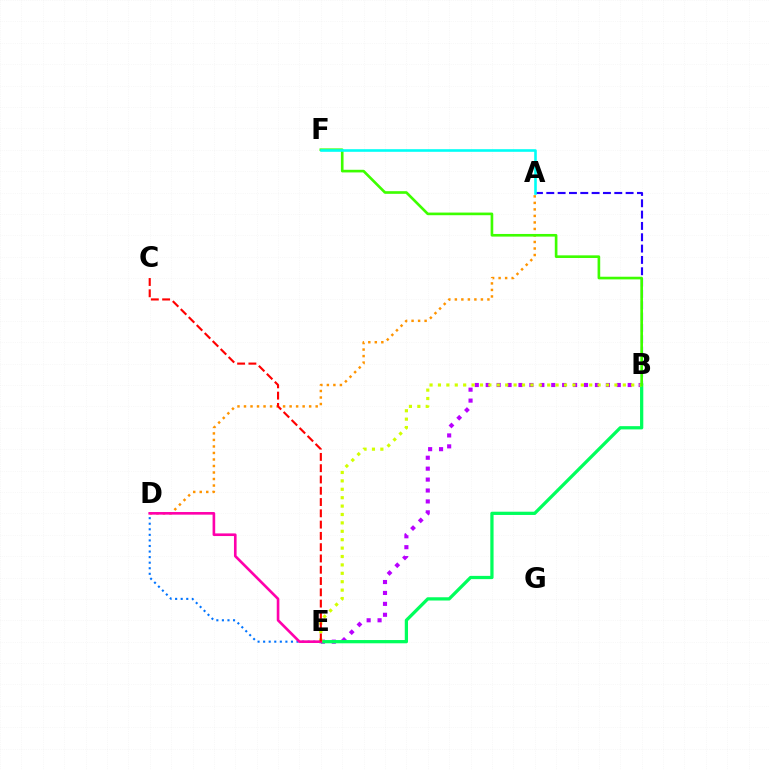{('A', 'B'): [{'color': '#2500ff', 'line_style': 'dashed', 'thickness': 1.54}], ('B', 'E'): [{'color': '#b900ff', 'line_style': 'dotted', 'thickness': 2.97}, {'color': '#00ff5c', 'line_style': 'solid', 'thickness': 2.34}, {'color': '#d1ff00', 'line_style': 'dotted', 'thickness': 2.28}], ('A', 'D'): [{'color': '#ff9400', 'line_style': 'dotted', 'thickness': 1.77}], ('D', 'E'): [{'color': '#0074ff', 'line_style': 'dotted', 'thickness': 1.51}, {'color': '#ff00ac', 'line_style': 'solid', 'thickness': 1.89}], ('B', 'F'): [{'color': '#3dff00', 'line_style': 'solid', 'thickness': 1.9}], ('A', 'F'): [{'color': '#00fff6', 'line_style': 'solid', 'thickness': 1.87}], ('C', 'E'): [{'color': '#ff0000', 'line_style': 'dashed', 'thickness': 1.53}]}